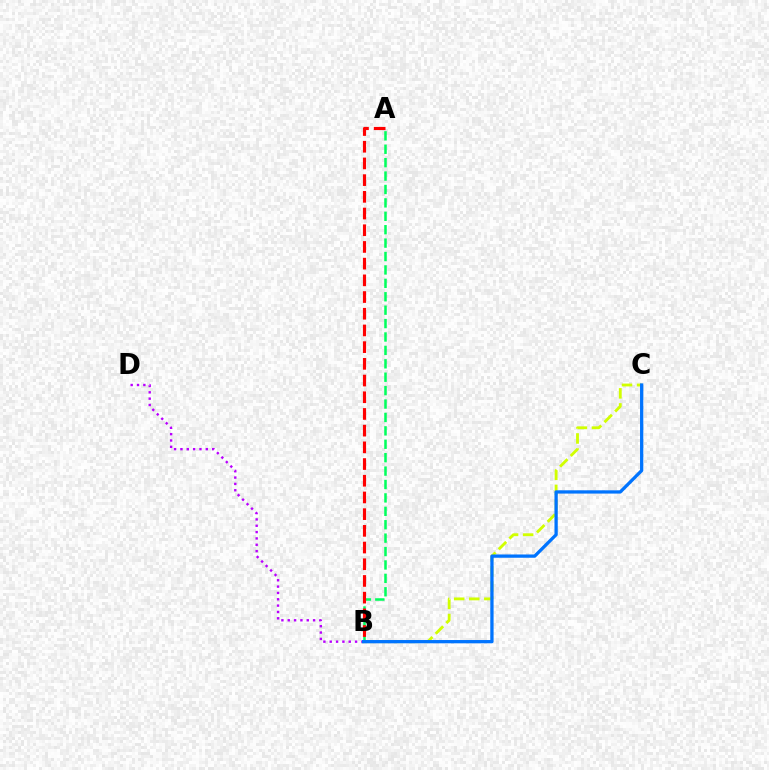{('A', 'B'): [{'color': '#00ff5c', 'line_style': 'dashed', 'thickness': 1.82}, {'color': '#ff0000', 'line_style': 'dashed', 'thickness': 2.27}], ('B', 'C'): [{'color': '#d1ff00', 'line_style': 'dashed', 'thickness': 2.05}, {'color': '#0074ff', 'line_style': 'solid', 'thickness': 2.36}], ('B', 'D'): [{'color': '#b900ff', 'line_style': 'dotted', 'thickness': 1.72}]}